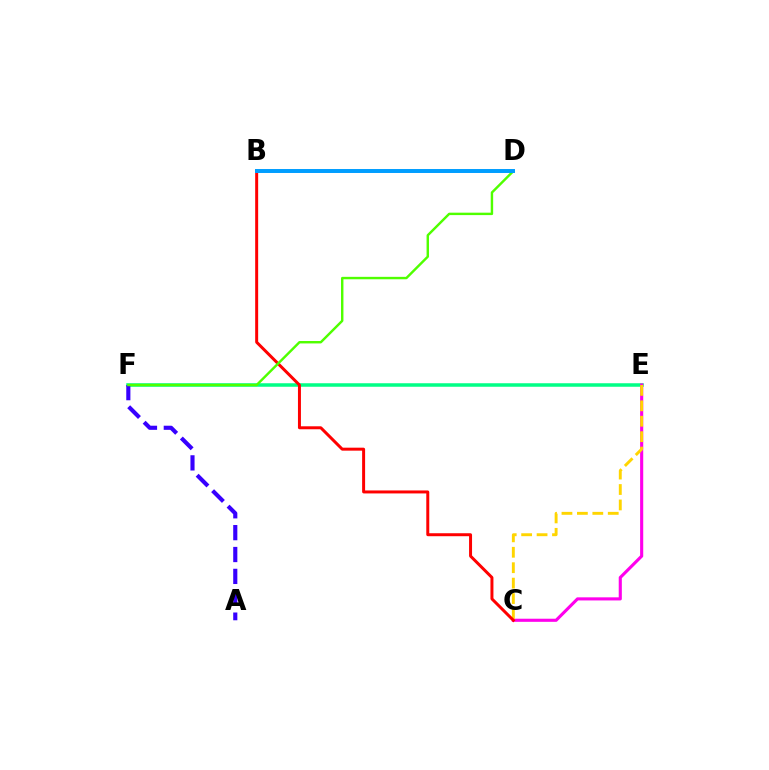{('E', 'F'): [{'color': '#00ff86', 'line_style': 'solid', 'thickness': 2.53}], ('A', 'F'): [{'color': '#3700ff', 'line_style': 'dashed', 'thickness': 2.97}], ('C', 'E'): [{'color': '#ff00ed', 'line_style': 'solid', 'thickness': 2.24}, {'color': '#ffd500', 'line_style': 'dashed', 'thickness': 2.1}], ('B', 'C'): [{'color': '#ff0000', 'line_style': 'solid', 'thickness': 2.15}], ('D', 'F'): [{'color': '#4fff00', 'line_style': 'solid', 'thickness': 1.75}], ('B', 'D'): [{'color': '#009eff', 'line_style': 'solid', 'thickness': 2.85}]}